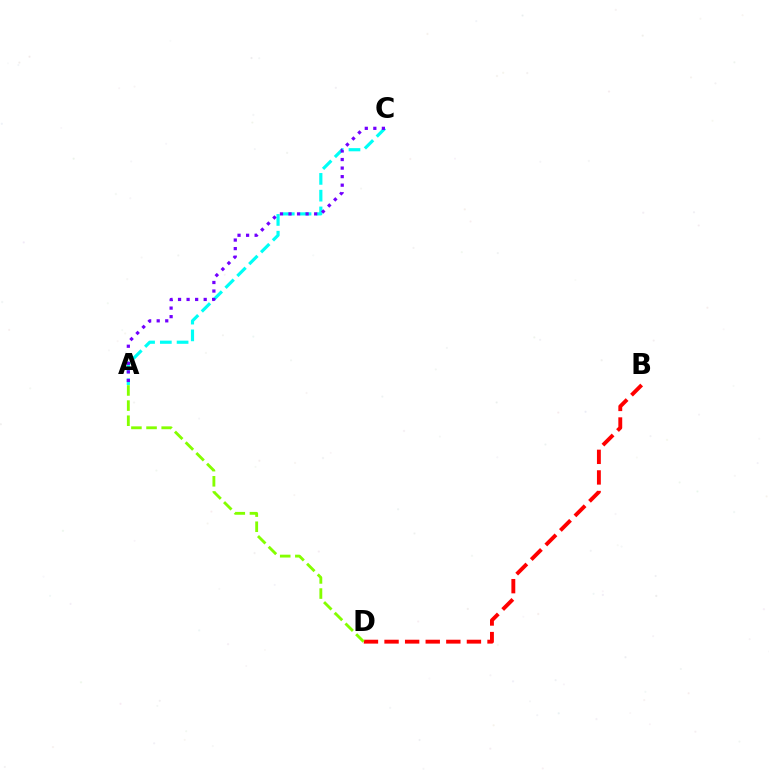{('A', 'C'): [{'color': '#00fff6', 'line_style': 'dashed', 'thickness': 2.28}, {'color': '#7200ff', 'line_style': 'dotted', 'thickness': 2.32}], ('B', 'D'): [{'color': '#ff0000', 'line_style': 'dashed', 'thickness': 2.8}], ('A', 'D'): [{'color': '#84ff00', 'line_style': 'dashed', 'thickness': 2.06}]}